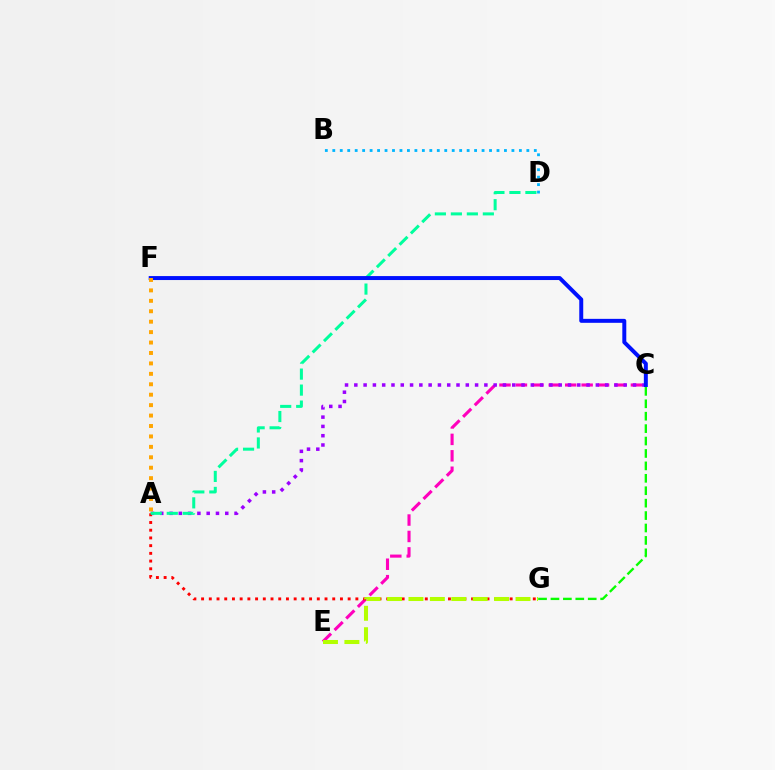{('C', 'G'): [{'color': '#08ff00', 'line_style': 'dashed', 'thickness': 1.69}], ('C', 'E'): [{'color': '#ff00bd', 'line_style': 'dashed', 'thickness': 2.23}], ('A', 'C'): [{'color': '#9b00ff', 'line_style': 'dotted', 'thickness': 2.52}], ('A', 'G'): [{'color': '#ff0000', 'line_style': 'dotted', 'thickness': 2.1}], ('A', 'D'): [{'color': '#00ff9d', 'line_style': 'dashed', 'thickness': 2.17}], ('C', 'F'): [{'color': '#0010ff', 'line_style': 'solid', 'thickness': 2.85}], ('B', 'D'): [{'color': '#00b5ff', 'line_style': 'dotted', 'thickness': 2.03}], ('E', 'G'): [{'color': '#b3ff00', 'line_style': 'dashed', 'thickness': 2.91}], ('A', 'F'): [{'color': '#ffa500', 'line_style': 'dotted', 'thickness': 2.83}]}